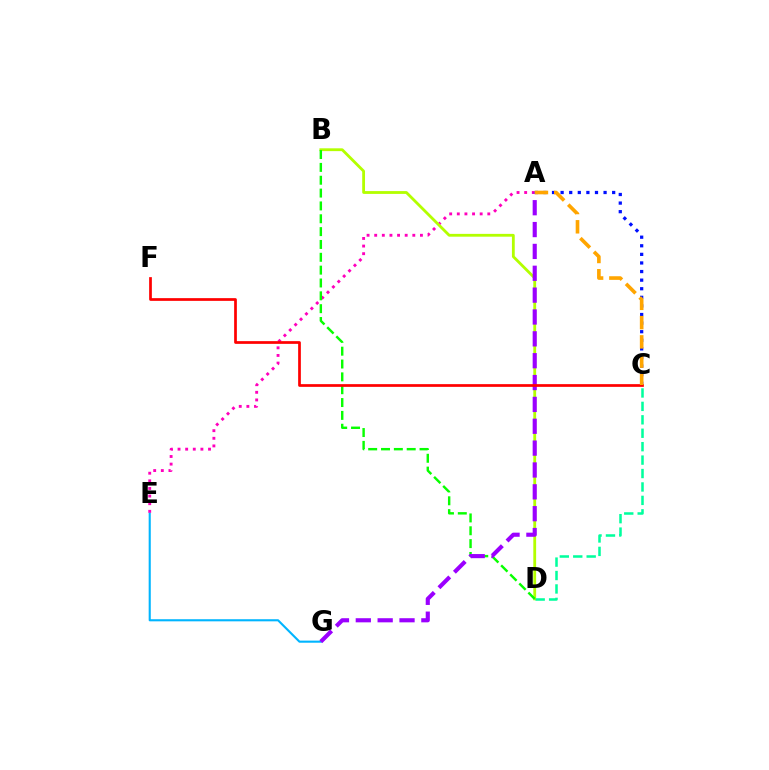{('E', 'G'): [{'color': '#00b5ff', 'line_style': 'solid', 'thickness': 1.52}], ('A', 'E'): [{'color': '#ff00bd', 'line_style': 'dotted', 'thickness': 2.07}], ('B', 'D'): [{'color': '#b3ff00', 'line_style': 'solid', 'thickness': 2.02}, {'color': '#08ff00', 'line_style': 'dashed', 'thickness': 1.74}], ('A', 'C'): [{'color': '#0010ff', 'line_style': 'dotted', 'thickness': 2.33}, {'color': '#ffa500', 'line_style': 'dashed', 'thickness': 2.62}], ('A', 'G'): [{'color': '#9b00ff', 'line_style': 'dashed', 'thickness': 2.97}], ('C', 'F'): [{'color': '#ff0000', 'line_style': 'solid', 'thickness': 1.96}], ('C', 'D'): [{'color': '#00ff9d', 'line_style': 'dashed', 'thickness': 1.82}]}